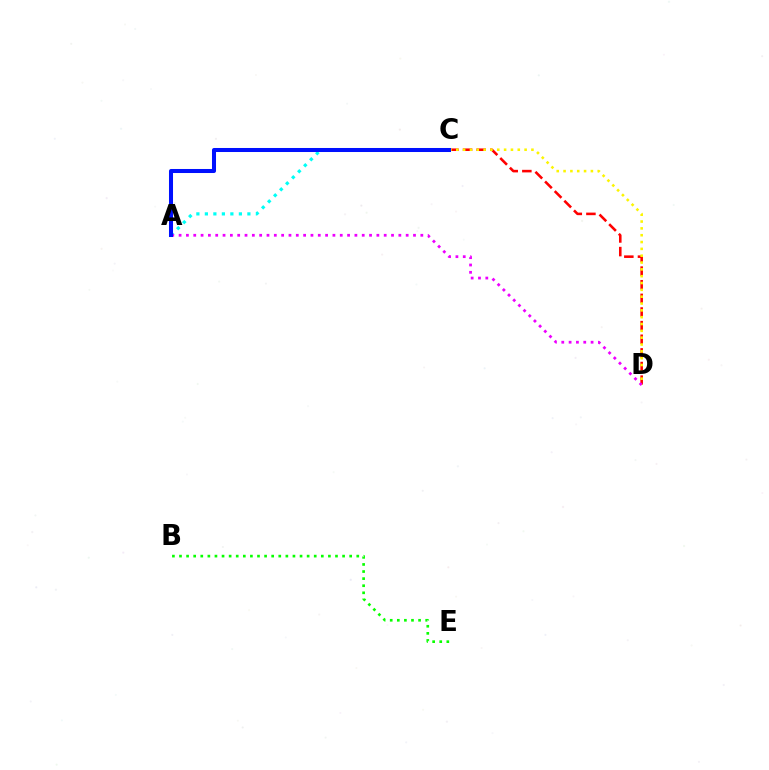{('C', 'D'): [{'color': '#ff0000', 'line_style': 'dashed', 'thickness': 1.85}, {'color': '#fcf500', 'line_style': 'dotted', 'thickness': 1.86}], ('A', 'C'): [{'color': '#00fff6', 'line_style': 'dotted', 'thickness': 2.31}, {'color': '#0010ff', 'line_style': 'solid', 'thickness': 2.9}], ('A', 'D'): [{'color': '#ee00ff', 'line_style': 'dotted', 'thickness': 1.99}], ('B', 'E'): [{'color': '#08ff00', 'line_style': 'dotted', 'thickness': 1.93}]}